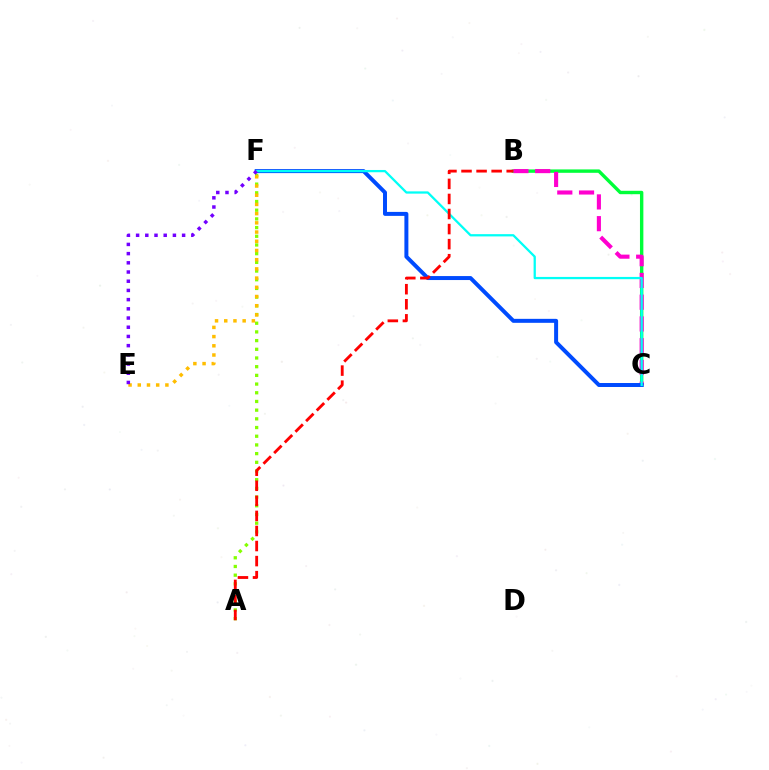{('B', 'C'): [{'color': '#00ff39', 'line_style': 'solid', 'thickness': 2.44}, {'color': '#ff00cf', 'line_style': 'dashed', 'thickness': 2.96}], ('A', 'F'): [{'color': '#84ff00', 'line_style': 'dotted', 'thickness': 2.36}], ('E', 'F'): [{'color': '#ffbd00', 'line_style': 'dotted', 'thickness': 2.5}, {'color': '#7200ff', 'line_style': 'dotted', 'thickness': 2.5}], ('C', 'F'): [{'color': '#004bff', 'line_style': 'solid', 'thickness': 2.86}, {'color': '#00fff6', 'line_style': 'solid', 'thickness': 1.63}], ('A', 'B'): [{'color': '#ff0000', 'line_style': 'dashed', 'thickness': 2.05}]}